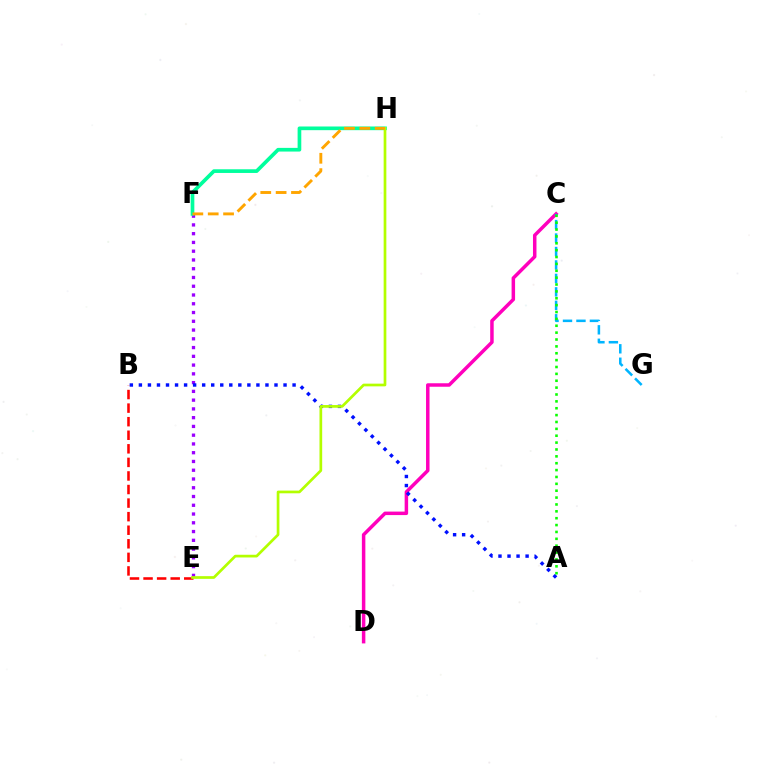{('B', 'E'): [{'color': '#ff0000', 'line_style': 'dashed', 'thickness': 1.84}], ('E', 'F'): [{'color': '#9b00ff', 'line_style': 'dotted', 'thickness': 2.38}], ('C', 'D'): [{'color': '#ff00bd', 'line_style': 'solid', 'thickness': 2.51}], ('C', 'G'): [{'color': '#00b5ff', 'line_style': 'dashed', 'thickness': 1.83}], ('A', 'B'): [{'color': '#0010ff', 'line_style': 'dotted', 'thickness': 2.46}], ('A', 'C'): [{'color': '#08ff00', 'line_style': 'dotted', 'thickness': 1.87}], ('F', 'H'): [{'color': '#00ff9d', 'line_style': 'solid', 'thickness': 2.65}, {'color': '#ffa500', 'line_style': 'dashed', 'thickness': 2.09}], ('E', 'H'): [{'color': '#b3ff00', 'line_style': 'solid', 'thickness': 1.95}]}